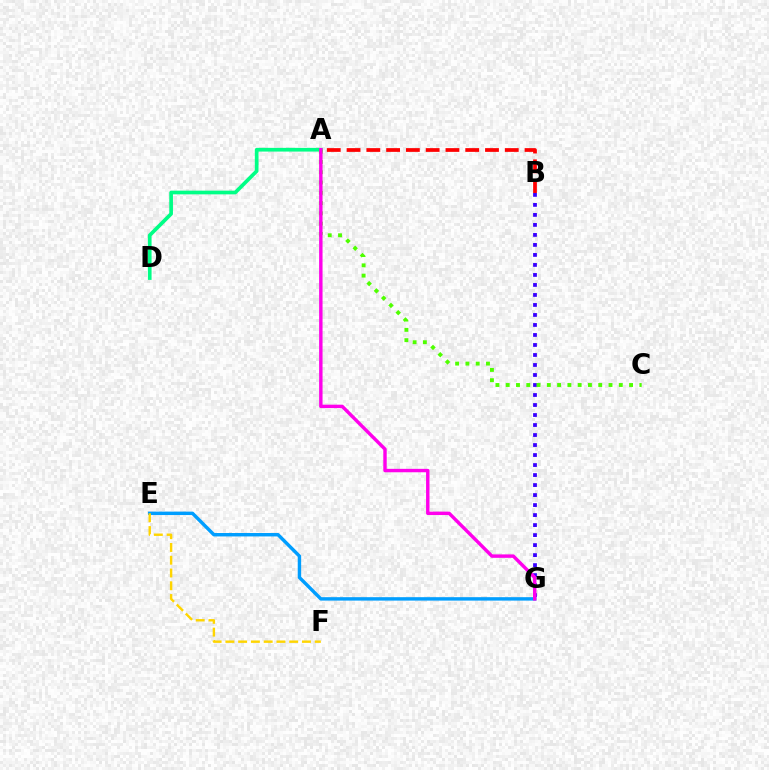{('E', 'G'): [{'color': '#009eff', 'line_style': 'solid', 'thickness': 2.46}], ('B', 'G'): [{'color': '#3700ff', 'line_style': 'dotted', 'thickness': 2.72}], ('A', 'D'): [{'color': '#00ff86', 'line_style': 'solid', 'thickness': 2.66}], ('A', 'B'): [{'color': '#ff0000', 'line_style': 'dashed', 'thickness': 2.69}], ('A', 'C'): [{'color': '#4fff00', 'line_style': 'dotted', 'thickness': 2.79}], ('E', 'F'): [{'color': '#ffd500', 'line_style': 'dashed', 'thickness': 1.73}], ('A', 'G'): [{'color': '#ff00ed', 'line_style': 'solid', 'thickness': 2.46}]}